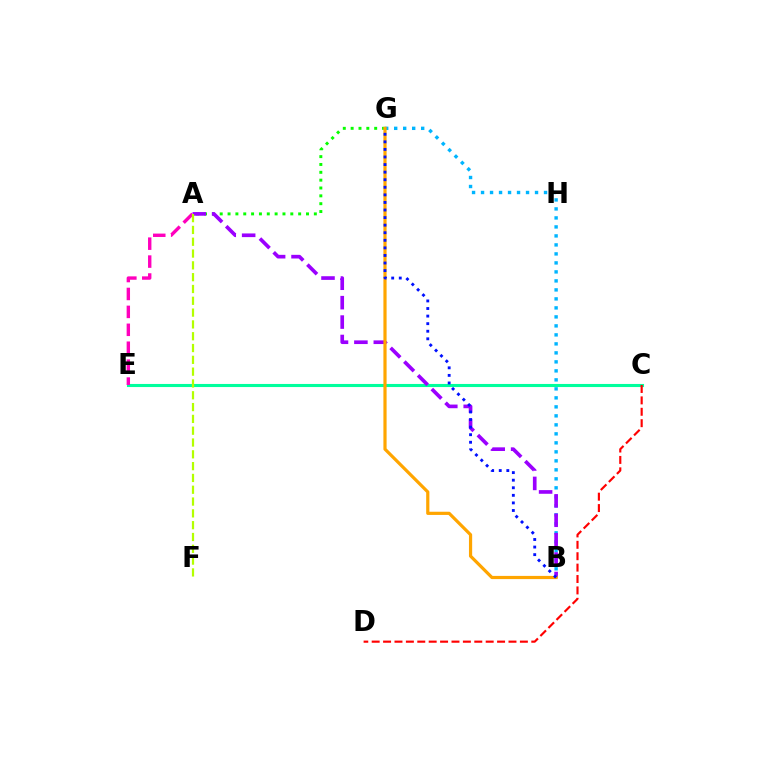{('C', 'E'): [{'color': '#00ff9d', 'line_style': 'solid', 'thickness': 2.23}], ('C', 'D'): [{'color': '#ff0000', 'line_style': 'dashed', 'thickness': 1.55}], ('B', 'G'): [{'color': '#00b5ff', 'line_style': 'dotted', 'thickness': 2.44}, {'color': '#ffa500', 'line_style': 'solid', 'thickness': 2.3}, {'color': '#0010ff', 'line_style': 'dotted', 'thickness': 2.06}], ('A', 'E'): [{'color': '#ff00bd', 'line_style': 'dashed', 'thickness': 2.43}], ('A', 'G'): [{'color': '#08ff00', 'line_style': 'dotted', 'thickness': 2.13}], ('A', 'B'): [{'color': '#9b00ff', 'line_style': 'dashed', 'thickness': 2.64}], ('A', 'F'): [{'color': '#b3ff00', 'line_style': 'dashed', 'thickness': 1.6}]}